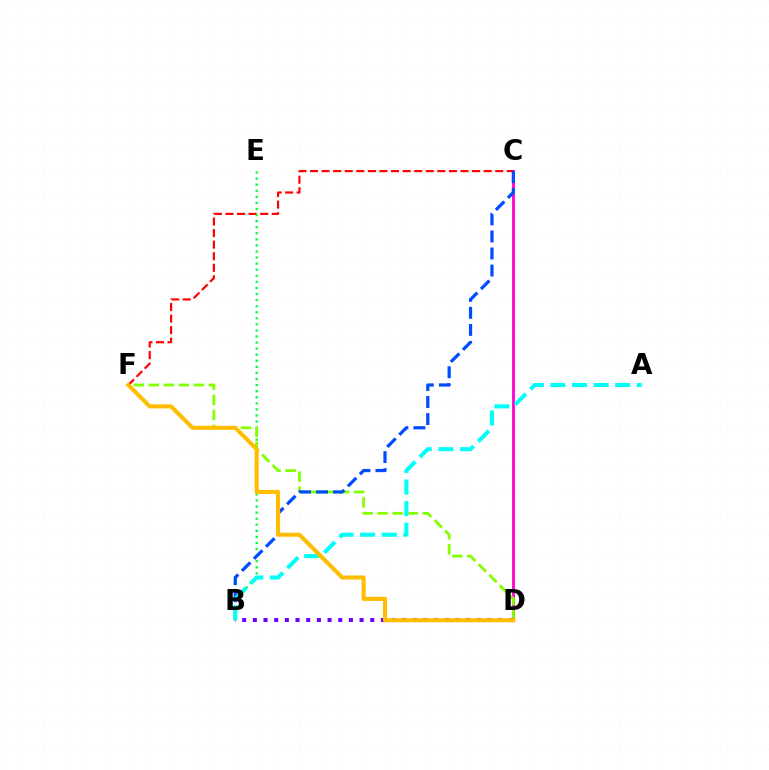{('C', 'D'): [{'color': '#ff00cf', 'line_style': 'solid', 'thickness': 2.02}], ('C', 'F'): [{'color': '#ff0000', 'line_style': 'dashed', 'thickness': 1.57}], ('B', 'E'): [{'color': '#00ff39', 'line_style': 'dotted', 'thickness': 1.65}], ('D', 'F'): [{'color': '#84ff00', 'line_style': 'dashed', 'thickness': 2.04}, {'color': '#ffbd00', 'line_style': 'solid', 'thickness': 2.94}], ('B', 'C'): [{'color': '#004bff', 'line_style': 'dashed', 'thickness': 2.32}], ('B', 'D'): [{'color': '#7200ff', 'line_style': 'dotted', 'thickness': 2.9}], ('A', 'B'): [{'color': '#00fff6', 'line_style': 'dashed', 'thickness': 2.93}]}